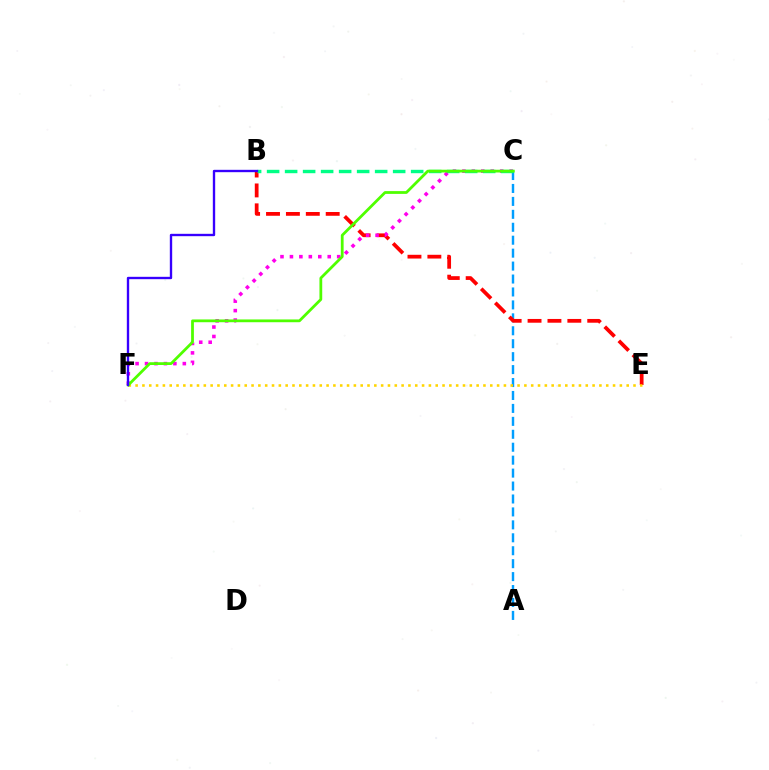{('A', 'C'): [{'color': '#009eff', 'line_style': 'dashed', 'thickness': 1.76}], ('B', 'E'): [{'color': '#ff0000', 'line_style': 'dashed', 'thickness': 2.7}], ('C', 'F'): [{'color': '#ff00ed', 'line_style': 'dotted', 'thickness': 2.57}, {'color': '#4fff00', 'line_style': 'solid', 'thickness': 2.0}], ('B', 'C'): [{'color': '#00ff86', 'line_style': 'dashed', 'thickness': 2.45}], ('E', 'F'): [{'color': '#ffd500', 'line_style': 'dotted', 'thickness': 1.85}], ('B', 'F'): [{'color': '#3700ff', 'line_style': 'solid', 'thickness': 1.7}]}